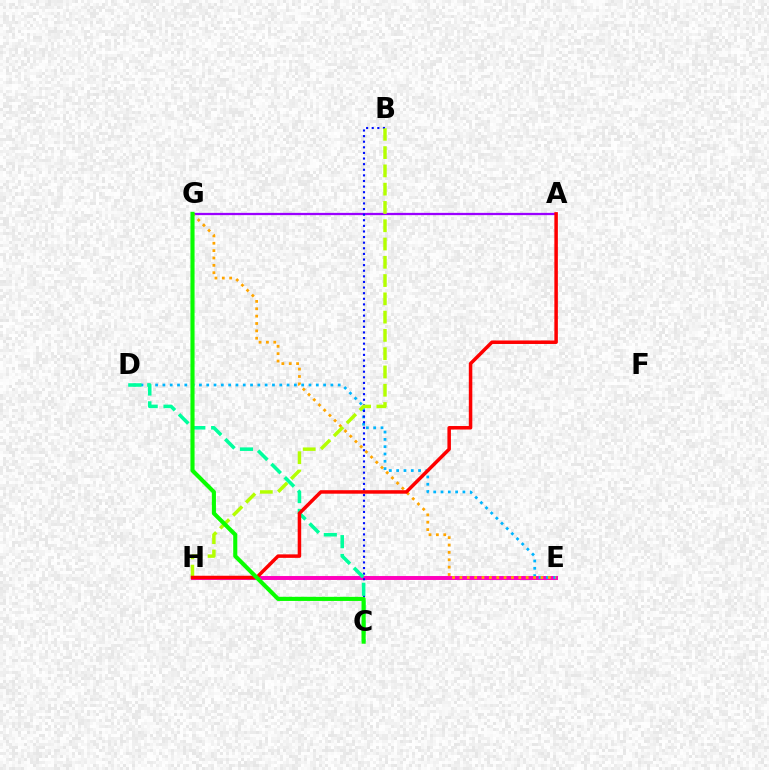{('E', 'H'): [{'color': '#ff00bd', 'line_style': 'solid', 'thickness': 2.83}], ('D', 'E'): [{'color': '#00b5ff', 'line_style': 'dotted', 'thickness': 1.98}], ('A', 'G'): [{'color': '#9b00ff', 'line_style': 'solid', 'thickness': 1.63}], ('E', 'G'): [{'color': '#ffa500', 'line_style': 'dotted', 'thickness': 2.0}], ('B', 'C'): [{'color': '#0010ff', 'line_style': 'dotted', 'thickness': 1.52}], ('C', 'D'): [{'color': '#00ff9d', 'line_style': 'dashed', 'thickness': 2.56}], ('B', 'H'): [{'color': '#b3ff00', 'line_style': 'dashed', 'thickness': 2.48}], ('A', 'H'): [{'color': '#ff0000', 'line_style': 'solid', 'thickness': 2.52}], ('C', 'G'): [{'color': '#08ff00', 'line_style': 'solid', 'thickness': 2.96}]}